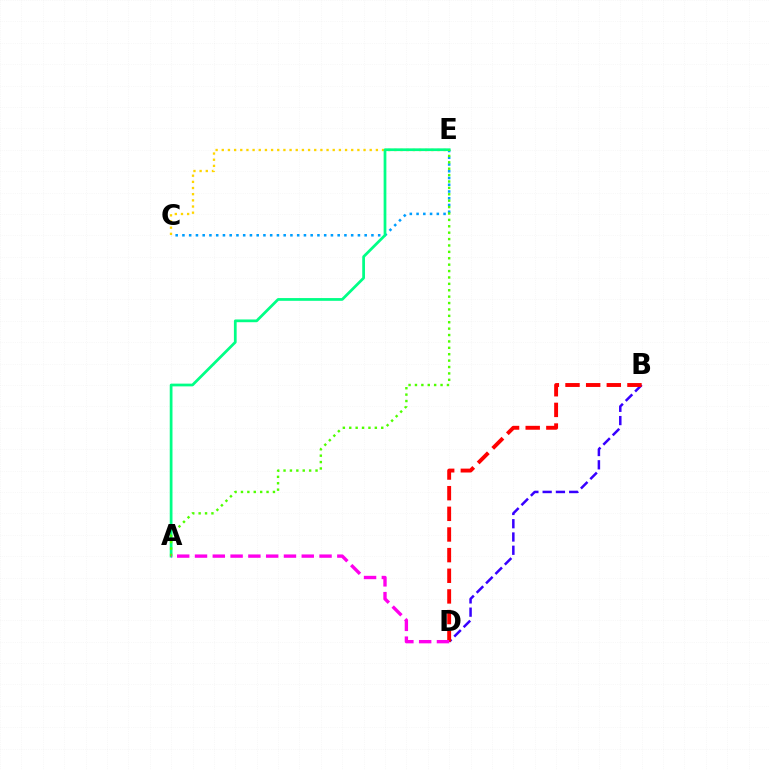{('C', 'E'): [{'color': '#009eff', 'line_style': 'dotted', 'thickness': 1.83}, {'color': '#ffd500', 'line_style': 'dotted', 'thickness': 1.67}], ('A', 'E'): [{'color': '#00ff86', 'line_style': 'solid', 'thickness': 1.98}, {'color': '#4fff00', 'line_style': 'dotted', 'thickness': 1.74}], ('B', 'D'): [{'color': '#3700ff', 'line_style': 'dashed', 'thickness': 1.8}, {'color': '#ff0000', 'line_style': 'dashed', 'thickness': 2.8}], ('A', 'D'): [{'color': '#ff00ed', 'line_style': 'dashed', 'thickness': 2.42}]}